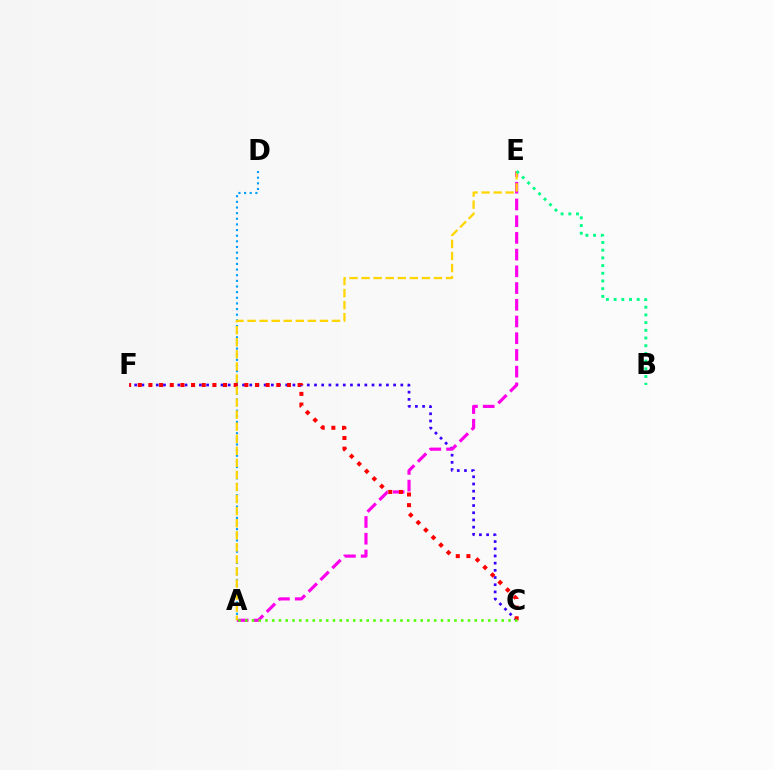{('C', 'F'): [{'color': '#3700ff', 'line_style': 'dotted', 'thickness': 1.95}, {'color': '#ff0000', 'line_style': 'dotted', 'thickness': 2.9}], ('A', 'D'): [{'color': '#009eff', 'line_style': 'dotted', 'thickness': 1.53}], ('A', 'E'): [{'color': '#ff00ed', 'line_style': 'dashed', 'thickness': 2.27}, {'color': '#ffd500', 'line_style': 'dashed', 'thickness': 1.64}], ('A', 'C'): [{'color': '#4fff00', 'line_style': 'dotted', 'thickness': 1.83}], ('B', 'E'): [{'color': '#00ff86', 'line_style': 'dotted', 'thickness': 2.09}]}